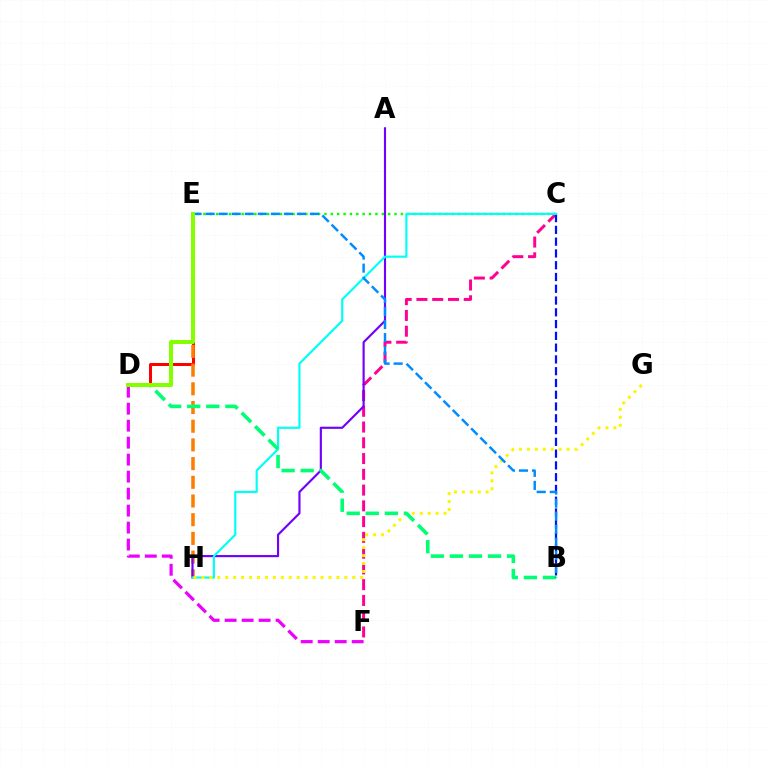{('C', 'F'): [{'color': '#ff0094', 'line_style': 'dashed', 'thickness': 2.14}], ('C', 'E'): [{'color': '#08ff00', 'line_style': 'dotted', 'thickness': 1.73}], ('D', 'E'): [{'color': '#ff0000', 'line_style': 'solid', 'thickness': 2.15}, {'color': '#84ff00', 'line_style': 'solid', 'thickness': 2.89}], ('B', 'C'): [{'color': '#0010ff', 'line_style': 'dashed', 'thickness': 1.6}], ('E', 'H'): [{'color': '#ff7c00', 'line_style': 'dashed', 'thickness': 2.54}], ('A', 'H'): [{'color': '#7200ff', 'line_style': 'solid', 'thickness': 1.55}], ('C', 'H'): [{'color': '#00fff6', 'line_style': 'solid', 'thickness': 1.56}], ('G', 'H'): [{'color': '#fcf500', 'line_style': 'dotted', 'thickness': 2.16}], ('D', 'F'): [{'color': '#ee00ff', 'line_style': 'dashed', 'thickness': 2.31}], ('B', 'D'): [{'color': '#00ff74', 'line_style': 'dashed', 'thickness': 2.59}], ('B', 'E'): [{'color': '#008cff', 'line_style': 'dashed', 'thickness': 1.77}]}